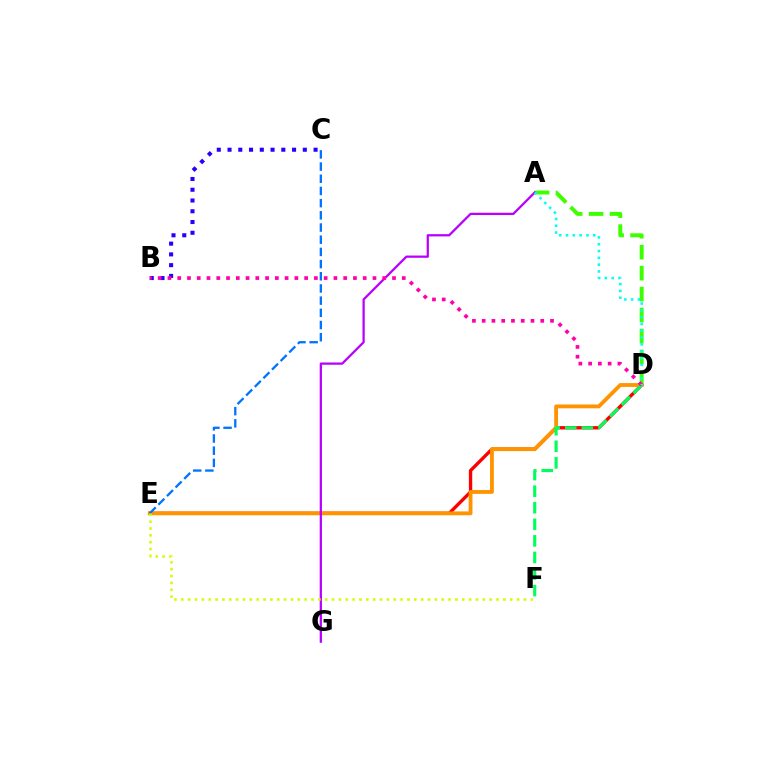{('A', 'D'): [{'color': '#3dff00', 'line_style': 'dashed', 'thickness': 2.85}, {'color': '#00fff6', 'line_style': 'dotted', 'thickness': 1.85}], ('D', 'E'): [{'color': '#ff0000', 'line_style': 'solid', 'thickness': 2.41}, {'color': '#ff9400', 'line_style': 'solid', 'thickness': 2.76}], ('B', 'C'): [{'color': '#2500ff', 'line_style': 'dotted', 'thickness': 2.92}], ('D', 'F'): [{'color': '#00ff5c', 'line_style': 'dashed', 'thickness': 2.25}], ('C', 'E'): [{'color': '#0074ff', 'line_style': 'dashed', 'thickness': 1.66}], ('A', 'G'): [{'color': '#b900ff', 'line_style': 'solid', 'thickness': 1.63}], ('B', 'D'): [{'color': '#ff00ac', 'line_style': 'dotted', 'thickness': 2.65}], ('E', 'F'): [{'color': '#d1ff00', 'line_style': 'dotted', 'thickness': 1.86}]}